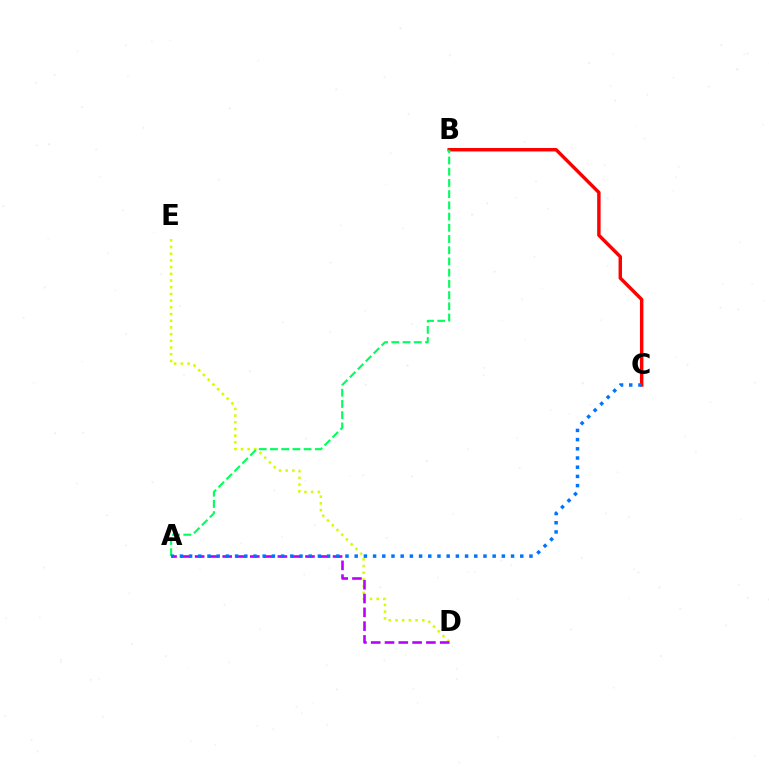{('D', 'E'): [{'color': '#d1ff00', 'line_style': 'dotted', 'thickness': 1.82}], ('B', 'C'): [{'color': '#ff0000', 'line_style': 'solid', 'thickness': 2.47}], ('A', 'D'): [{'color': '#b900ff', 'line_style': 'dashed', 'thickness': 1.87}], ('A', 'B'): [{'color': '#00ff5c', 'line_style': 'dashed', 'thickness': 1.52}], ('A', 'C'): [{'color': '#0074ff', 'line_style': 'dotted', 'thickness': 2.5}]}